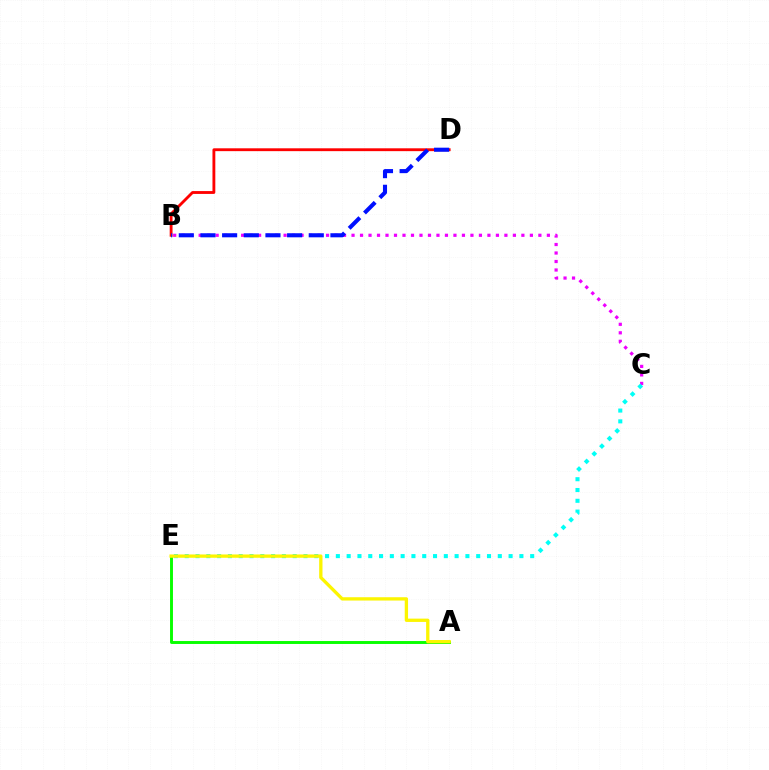{('B', 'C'): [{'color': '#ee00ff', 'line_style': 'dotted', 'thickness': 2.31}], ('B', 'D'): [{'color': '#ff0000', 'line_style': 'solid', 'thickness': 2.05}, {'color': '#0010ff', 'line_style': 'dashed', 'thickness': 2.94}], ('C', 'E'): [{'color': '#00fff6', 'line_style': 'dotted', 'thickness': 2.93}], ('A', 'E'): [{'color': '#08ff00', 'line_style': 'solid', 'thickness': 2.1}, {'color': '#fcf500', 'line_style': 'solid', 'thickness': 2.38}]}